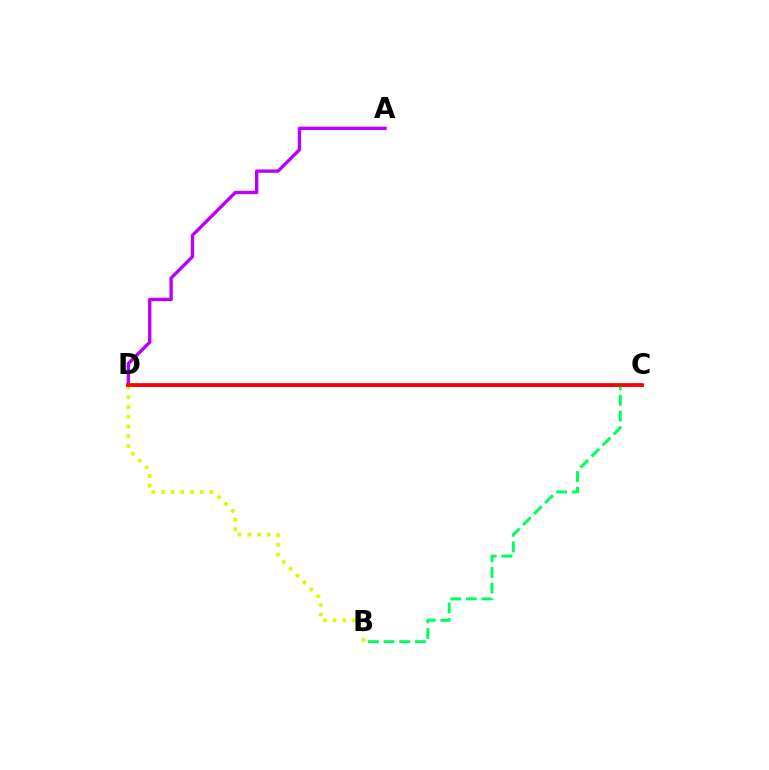{('C', 'D'): [{'color': '#0074ff', 'line_style': 'solid', 'thickness': 2.0}, {'color': '#ff0000', 'line_style': 'solid', 'thickness': 2.66}], ('B', 'D'): [{'color': '#d1ff00', 'line_style': 'dotted', 'thickness': 2.64}], ('B', 'C'): [{'color': '#00ff5c', 'line_style': 'dashed', 'thickness': 2.13}], ('A', 'D'): [{'color': '#b900ff', 'line_style': 'solid', 'thickness': 2.41}]}